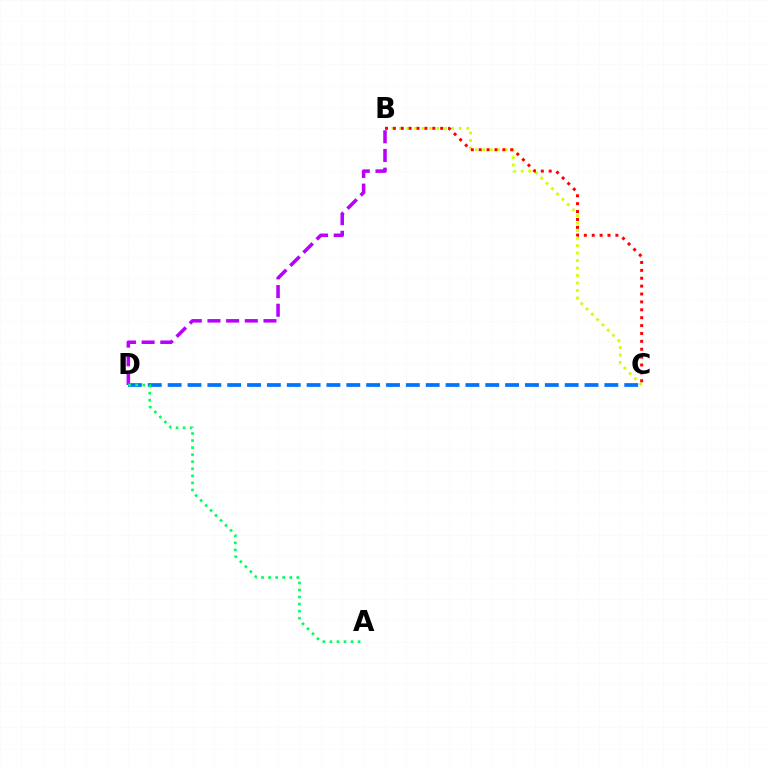{('B', 'C'): [{'color': '#d1ff00', 'line_style': 'dotted', 'thickness': 2.03}, {'color': '#ff0000', 'line_style': 'dotted', 'thickness': 2.14}], ('B', 'D'): [{'color': '#b900ff', 'line_style': 'dashed', 'thickness': 2.54}], ('C', 'D'): [{'color': '#0074ff', 'line_style': 'dashed', 'thickness': 2.7}], ('A', 'D'): [{'color': '#00ff5c', 'line_style': 'dotted', 'thickness': 1.92}]}